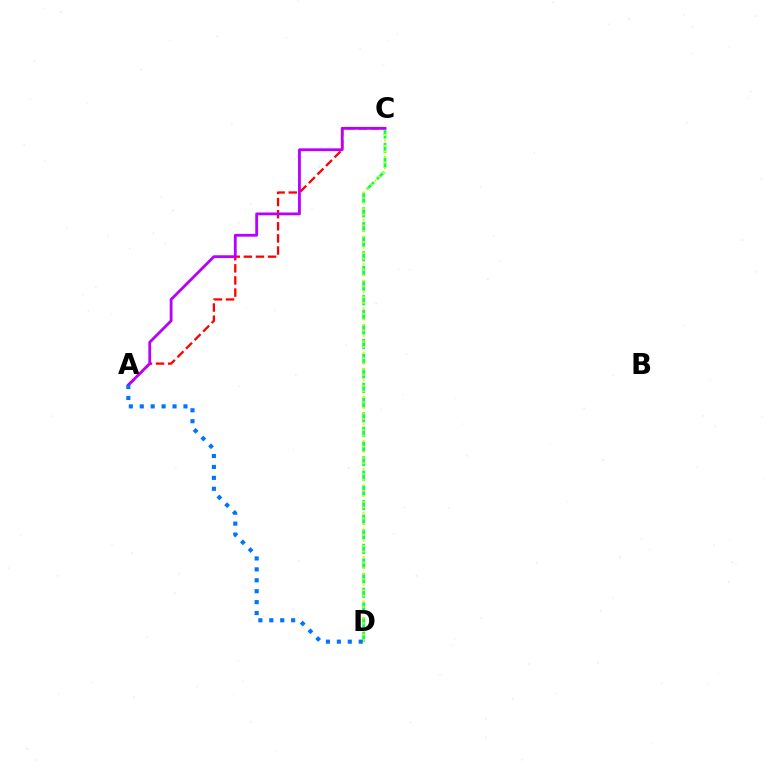{('C', 'D'): [{'color': '#00ff5c', 'line_style': 'dashed', 'thickness': 1.99}, {'color': '#d1ff00', 'line_style': 'dotted', 'thickness': 1.5}], ('A', 'C'): [{'color': '#ff0000', 'line_style': 'dashed', 'thickness': 1.65}, {'color': '#b900ff', 'line_style': 'solid', 'thickness': 2.02}], ('A', 'D'): [{'color': '#0074ff', 'line_style': 'dotted', 'thickness': 2.97}]}